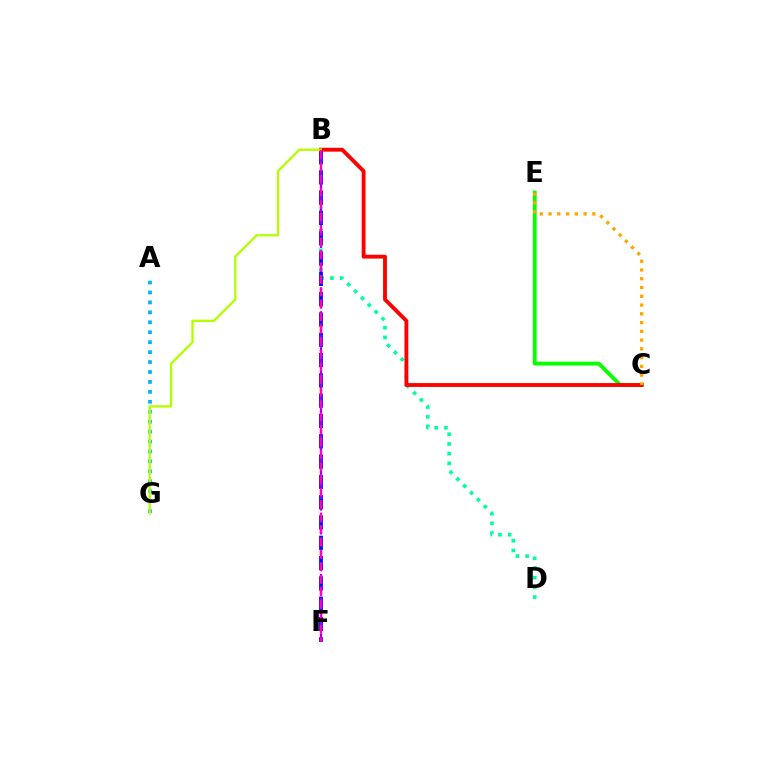{('A', 'G'): [{'color': '#00b5ff', 'line_style': 'dotted', 'thickness': 2.7}], ('B', 'D'): [{'color': '#00ff9d', 'line_style': 'dotted', 'thickness': 2.64}], ('B', 'F'): [{'color': '#0010ff', 'line_style': 'dashed', 'thickness': 2.76}, {'color': '#9b00ff', 'line_style': 'dashed', 'thickness': 1.62}, {'color': '#ff00bd', 'line_style': 'dashed', 'thickness': 1.7}], ('C', 'E'): [{'color': '#08ff00', 'line_style': 'solid', 'thickness': 2.77}, {'color': '#ffa500', 'line_style': 'dotted', 'thickness': 2.38}], ('B', 'C'): [{'color': '#ff0000', 'line_style': 'solid', 'thickness': 2.77}], ('B', 'G'): [{'color': '#b3ff00', 'line_style': 'solid', 'thickness': 1.67}]}